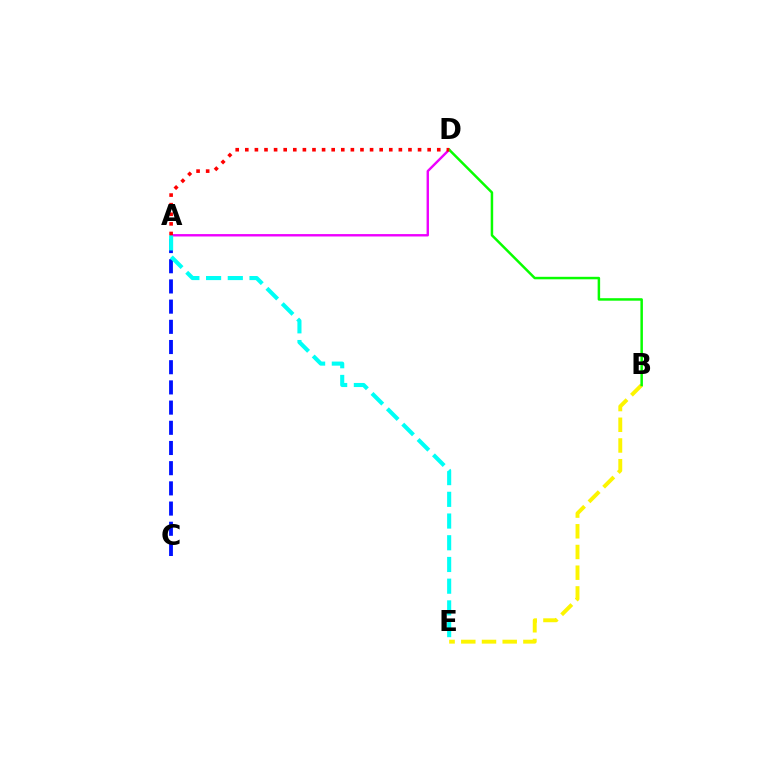{('A', 'D'): [{'color': '#ee00ff', 'line_style': 'solid', 'thickness': 1.72}, {'color': '#ff0000', 'line_style': 'dotted', 'thickness': 2.61}], ('B', 'E'): [{'color': '#fcf500', 'line_style': 'dashed', 'thickness': 2.81}], ('A', 'C'): [{'color': '#0010ff', 'line_style': 'dashed', 'thickness': 2.74}], ('B', 'D'): [{'color': '#08ff00', 'line_style': 'solid', 'thickness': 1.79}], ('A', 'E'): [{'color': '#00fff6', 'line_style': 'dashed', 'thickness': 2.95}]}